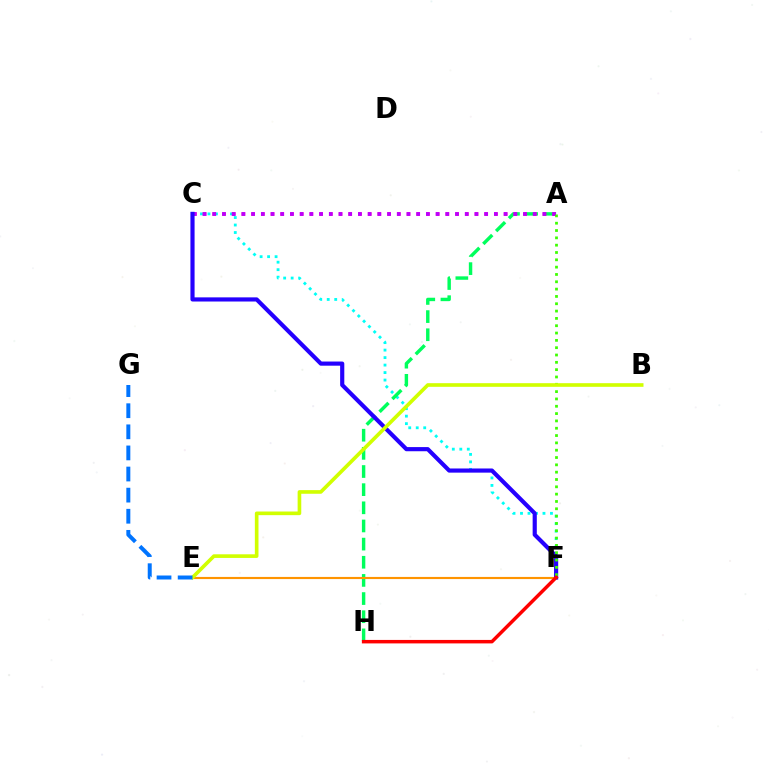{('C', 'F'): [{'color': '#00fff6', 'line_style': 'dotted', 'thickness': 2.03}, {'color': '#2500ff', 'line_style': 'solid', 'thickness': 2.99}], ('A', 'H'): [{'color': '#00ff5c', 'line_style': 'dashed', 'thickness': 2.47}], ('A', 'C'): [{'color': '#ff00ac', 'line_style': 'dotted', 'thickness': 2.64}, {'color': '#b900ff', 'line_style': 'dotted', 'thickness': 2.64}], ('E', 'F'): [{'color': '#ff9400', 'line_style': 'solid', 'thickness': 1.54}], ('A', 'F'): [{'color': '#3dff00', 'line_style': 'dotted', 'thickness': 1.99}], ('F', 'H'): [{'color': '#ff0000', 'line_style': 'solid', 'thickness': 2.5}], ('B', 'E'): [{'color': '#d1ff00', 'line_style': 'solid', 'thickness': 2.62}], ('E', 'G'): [{'color': '#0074ff', 'line_style': 'dashed', 'thickness': 2.87}]}